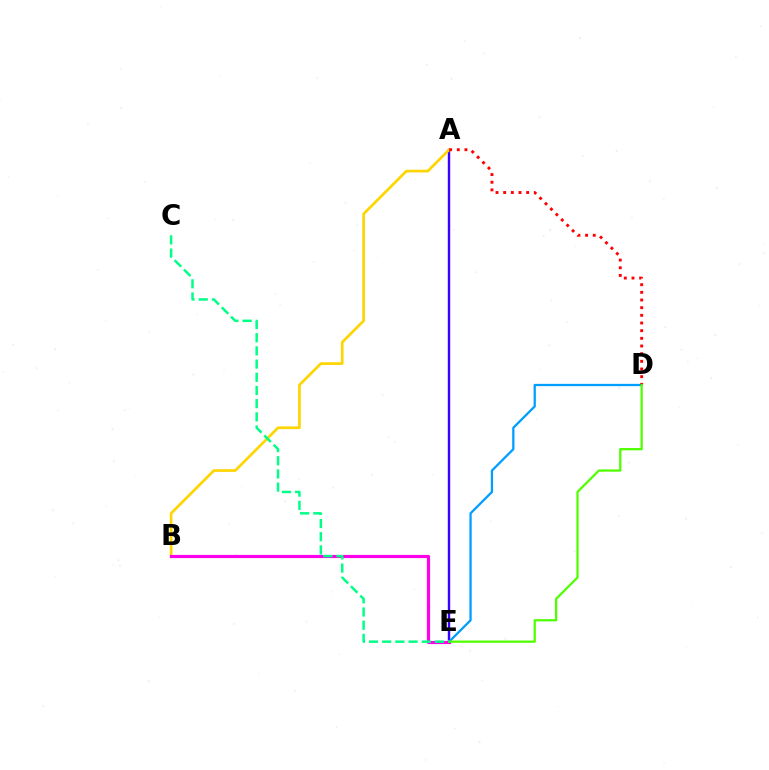{('A', 'E'): [{'color': '#3700ff', 'line_style': 'solid', 'thickness': 1.73}], ('A', 'B'): [{'color': '#ffd500', 'line_style': 'solid', 'thickness': 1.93}], ('B', 'E'): [{'color': '#ff00ed', 'line_style': 'solid', 'thickness': 2.27}], ('D', 'E'): [{'color': '#009eff', 'line_style': 'solid', 'thickness': 1.64}, {'color': '#4fff00', 'line_style': 'solid', 'thickness': 1.63}], ('A', 'D'): [{'color': '#ff0000', 'line_style': 'dotted', 'thickness': 2.08}], ('C', 'E'): [{'color': '#00ff86', 'line_style': 'dashed', 'thickness': 1.79}]}